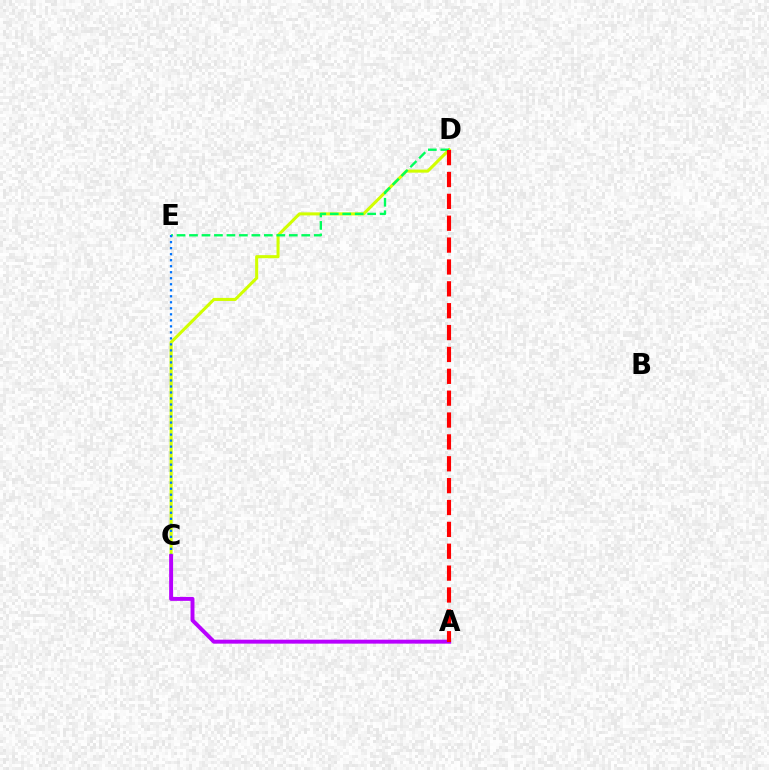{('C', 'D'): [{'color': '#d1ff00', 'line_style': 'solid', 'thickness': 2.2}], ('D', 'E'): [{'color': '#00ff5c', 'line_style': 'dashed', 'thickness': 1.69}], ('C', 'E'): [{'color': '#0074ff', 'line_style': 'dotted', 'thickness': 1.63}], ('A', 'C'): [{'color': '#b900ff', 'line_style': 'solid', 'thickness': 2.84}], ('A', 'D'): [{'color': '#ff0000', 'line_style': 'dashed', 'thickness': 2.97}]}